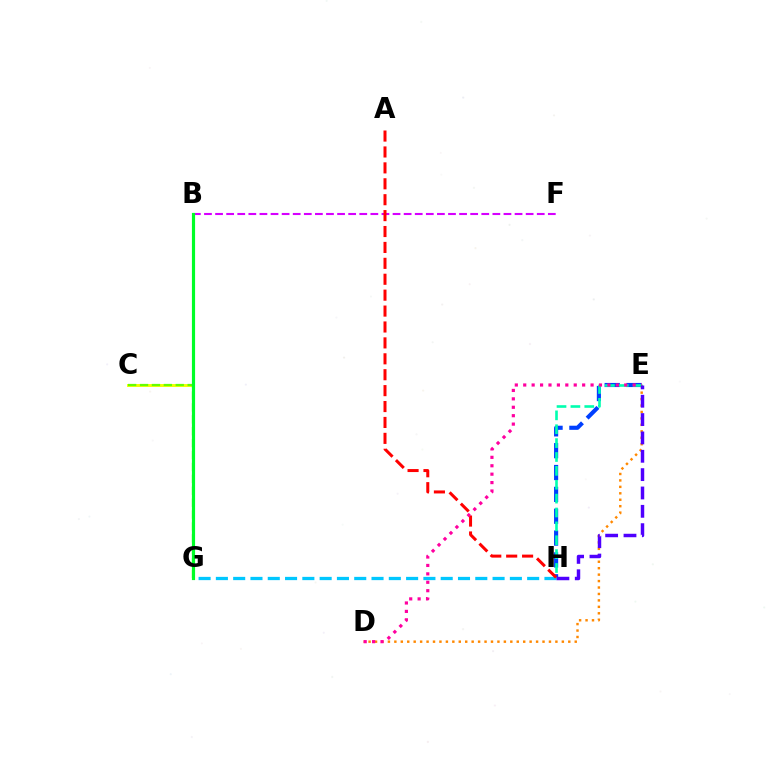{('B', 'C'): [{'color': '#eeff00', 'line_style': 'solid', 'thickness': 2.09}], ('E', 'H'): [{'color': '#003fff', 'line_style': 'dashed', 'thickness': 2.97}, {'color': '#00ffaf', 'line_style': 'dashed', 'thickness': 1.89}, {'color': '#4f00ff', 'line_style': 'dashed', 'thickness': 2.49}], ('B', 'F'): [{'color': '#d600ff', 'line_style': 'dashed', 'thickness': 1.51}], ('C', 'G'): [{'color': '#66ff00', 'line_style': 'dashed', 'thickness': 1.62}], ('G', 'H'): [{'color': '#00c7ff', 'line_style': 'dashed', 'thickness': 2.35}], ('B', 'G'): [{'color': '#00ff27', 'line_style': 'solid', 'thickness': 2.28}], ('D', 'E'): [{'color': '#ff8800', 'line_style': 'dotted', 'thickness': 1.75}, {'color': '#ff00a0', 'line_style': 'dotted', 'thickness': 2.29}], ('A', 'H'): [{'color': '#ff0000', 'line_style': 'dashed', 'thickness': 2.16}]}